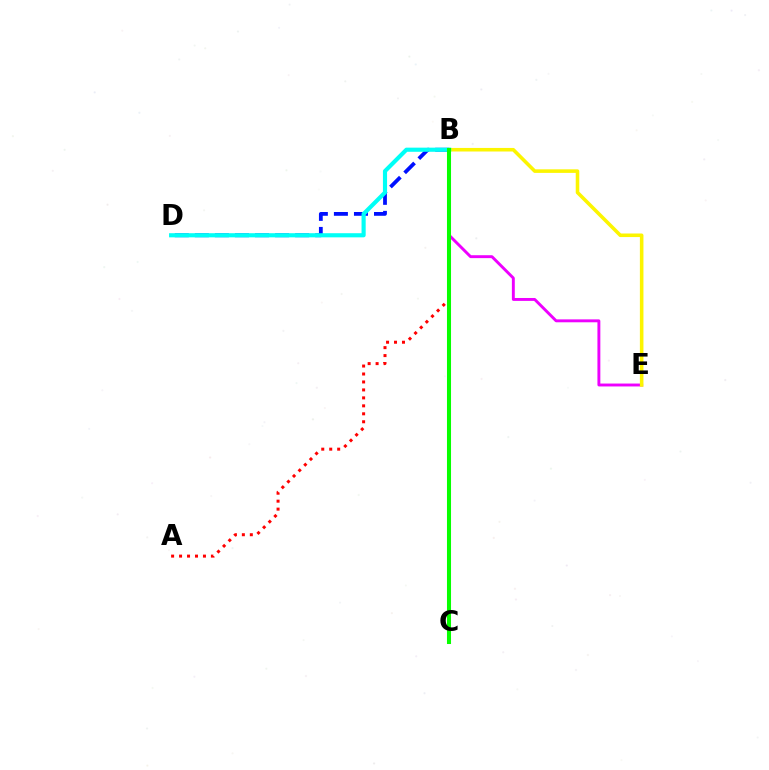{('B', 'E'): [{'color': '#ee00ff', 'line_style': 'solid', 'thickness': 2.09}, {'color': '#fcf500', 'line_style': 'solid', 'thickness': 2.56}], ('A', 'B'): [{'color': '#ff0000', 'line_style': 'dotted', 'thickness': 2.16}], ('B', 'D'): [{'color': '#0010ff', 'line_style': 'dashed', 'thickness': 2.72}, {'color': '#00fff6', 'line_style': 'solid', 'thickness': 2.98}], ('B', 'C'): [{'color': '#08ff00', 'line_style': 'solid', 'thickness': 2.92}]}